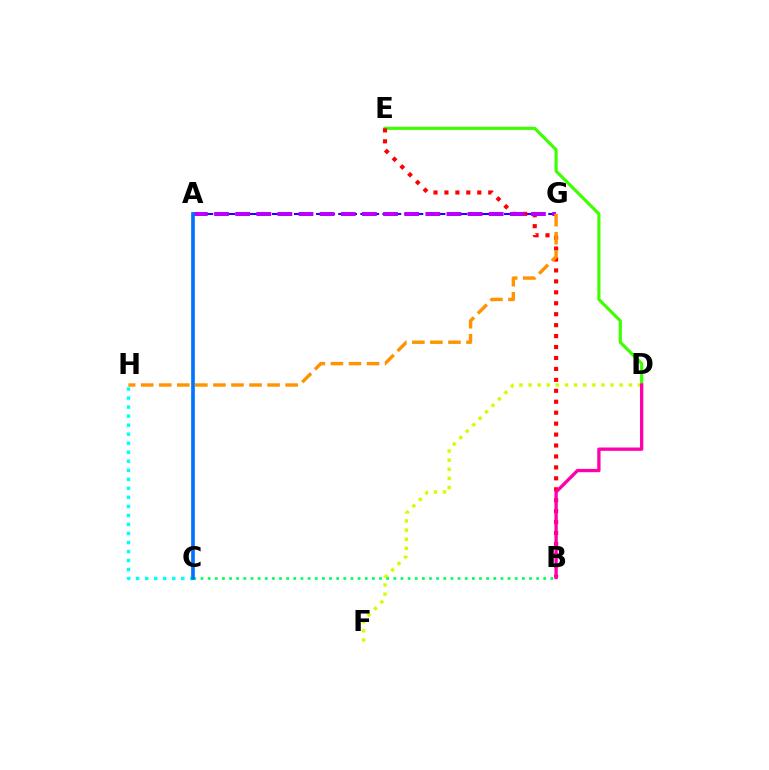{('A', 'G'): [{'color': '#2500ff', 'line_style': 'dashed', 'thickness': 1.5}, {'color': '#b900ff', 'line_style': 'dashed', 'thickness': 2.87}], ('C', 'H'): [{'color': '#00fff6', 'line_style': 'dotted', 'thickness': 2.45}], ('D', 'E'): [{'color': '#3dff00', 'line_style': 'solid', 'thickness': 2.26}], ('B', 'E'): [{'color': '#ff0000', 'line_style': 'dotted', 'thickness': 2.97}], ('D', 'F'): [{'color': '#d1ff00', 'line_style': 'dotted', 'thickness': 2.48}], ('G', 'H'): [{'color': '#ff9400', 'line_style': 'dashed', 'thickness': 2.45}], ('B', 'C'): [{'color': '#00ff5c', 'line_style': 'dotted', 'thickness': 1.94}], ('A', 'C'): [{'color': '#0074ff', 'line_style': 'solid', 'thickness': 2.65}], ('B', 'D'): [{'color': '#ff00ac', 'line_style': 'solid', 'thickness': 2.38}]}